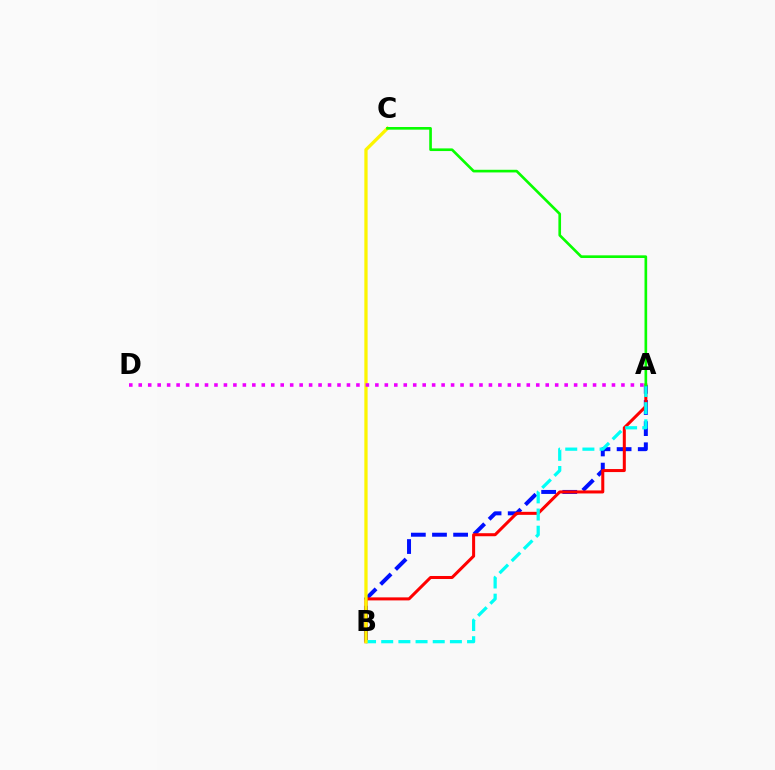{('A', 'B'): [{'color': '#0010ff', 'line_style': 'dashed', 'thickness': 2.87}, {'color': '#ff0000', 'line_style': 'solid', 'thickness': 2.18}, {'color': '#00fff6', 'line_style': 'dashed', 'thickness': 2.33}], ('B', 'C'): [{'color': '#fcf500', 'line_style': 'solid', 'thickness': 2.36}], ('A', 'C'): [{'color': '#08ff00', 'line_style': 'solid', 'thickness': 1.91}], ('A', 'D'): [{'color': '#ee00ff', 'line_style': 'dotted', 'thickness': 2.57}]}